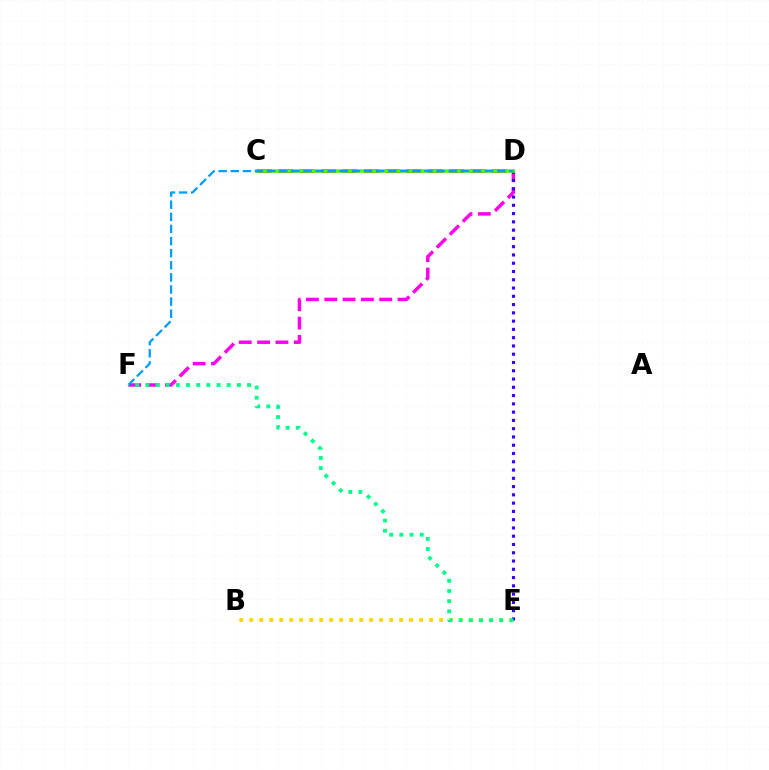{('D', 'F'): [{'color': '#ff00ed', 'line_style': 'dashed', 'thickness': 2.49}, {'color': '#009eff', 'line_style': 'dashed', 'thickness': 1.65}], ('B', 'E'): [{'color': '#ffd500', 'line_style': 'dotted', 'thickness': 2.72}], ('D', 'E'): [{'color': '#3700ff', 'line_style': 'dotted', 'thickness': 2.25}], ('C', 'D'): [{'color': '#ff0000', 'line_style': 'dashed', 'thickness': 2.9}, {'color': '#4fff00', 'line_style': 'solid', 'thickness': 2.58}], ('E', 'F'): [{'color': '#00ff86', 'line_style': 'dotted', 'thickness': 2.76}]}